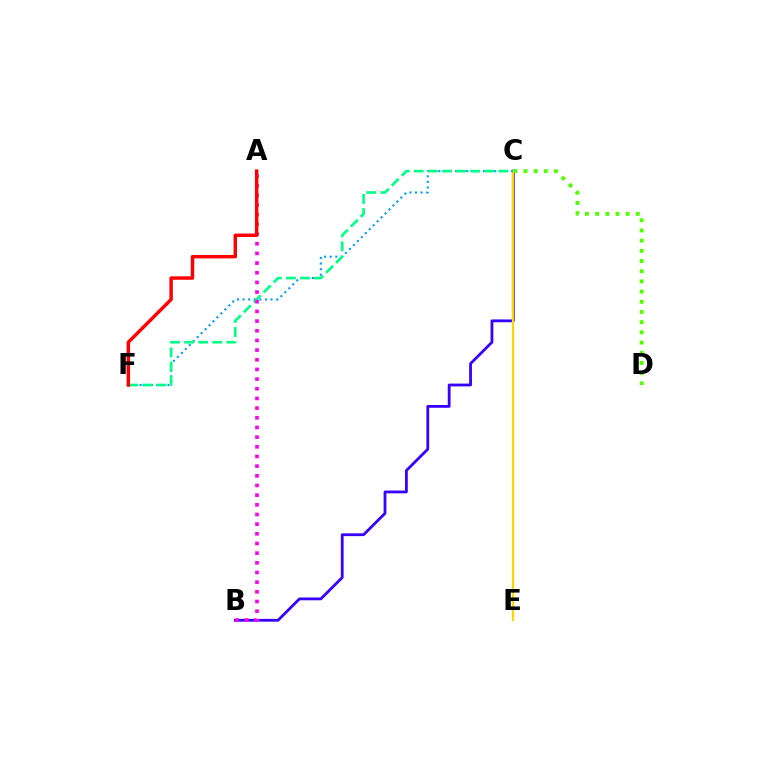{('B', 'C'): [{'color': '#3700ff', 'line_style': 'solid', 'thickness': 2.01}], ('C', 'D'): [{'color': '#4fff00', 'line_style': 'dotted', 'thickness': 2.77}], ('C', 'E'): [{'color': '#ffd500', 'line_style': 'solid', 'thickness': 1.58}], ('C', 'F'): [{'color': '#009eff', 'line_style': 'dotted', 'thickness': 1.52}, {'color': '#00ff86', 'line_style': 'dashed', 'thickness': 1.91}], ('A', 'B'): [{'color': '#ff00ed', 'line_style': 'dotted', 'thickness': 2.63}], ('A', 'F'): [{'color': '#ff0000', 'line_style': 'solid', 'thickness': 2.47}]}